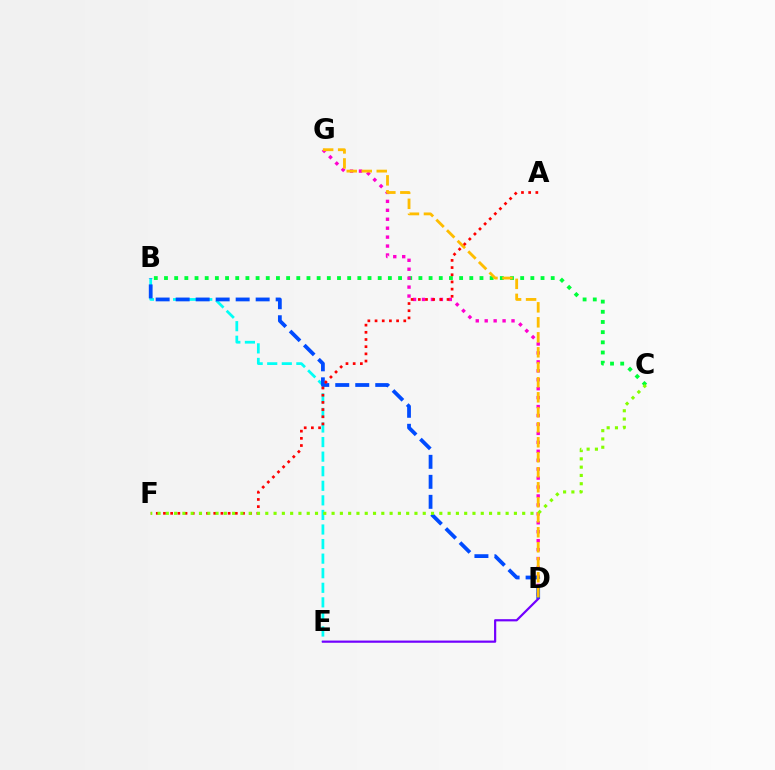{('B', 'C'): [{'color': '#00ff39', 'line_style': 'dotted', 'thickness': 2.77}], ('D', 'G'): [{'color': '#ff00cf', 'line_style': 'dotted', 'thickness': 2.43}, {'color': '#ffbd00', 'line_style': 'dashed', 'thickness': 2.04}], ('B', 'E'): [{'color': '#00fff6', 'line_style': 'dashed', 'thickness': 1.98}], ('B', 'D'): [{'color': '#004bff', 'line_style': 'dashed', 'thickness': 2.72}], ('D', 'E'): [{'color': '#7200ff', 'line_style': 'solid', 'thickness': 1.59}], ('A', 'F'): [{'color': '#ff0000', 'line_style': 'dotted', 'thickness': 1.95}], ('C', 'F'): [{'color': '#84ff00', 'line_style': 'dotted', 'thickness': 2.25}]}